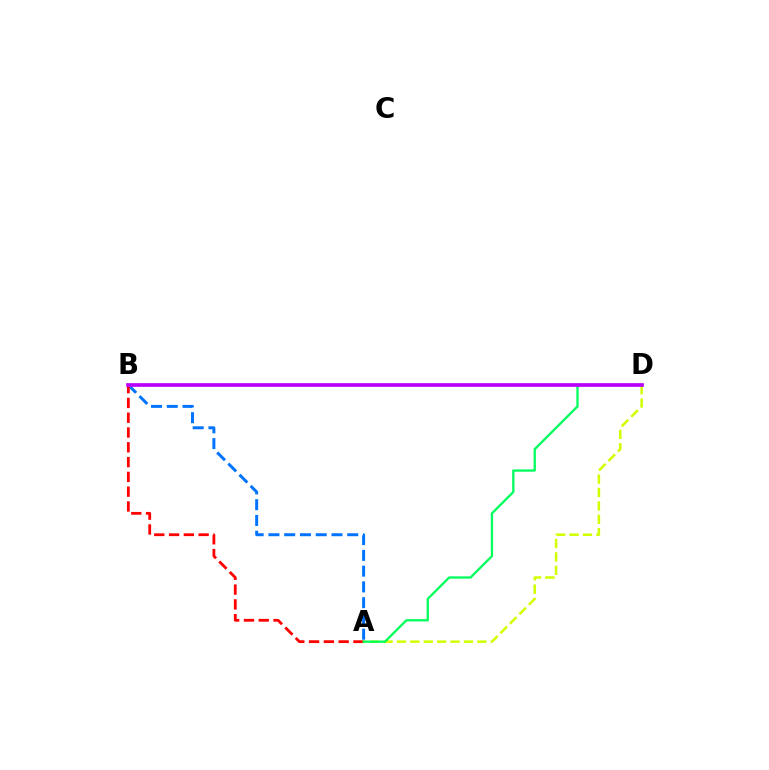{('A', 'B'): [{'color': '#0074ff', 'line_style': 'dashed', 'thickness': 2.14}, {'color': '#ff0000', 'line_style': 'dashed', 'thickness': 2.01}], ('A', 'D'): [{'color': '#d1ff00', 'line_style': 'dashed', 'thickness': 1.82}, {'color': '#00ff5c', 'line_style': 'solid', 'thickness': 1.65}], ('B', 'D'): [{'color': '#b900ff', 'line_style': 'solid', 'thickness': 2.65}]}